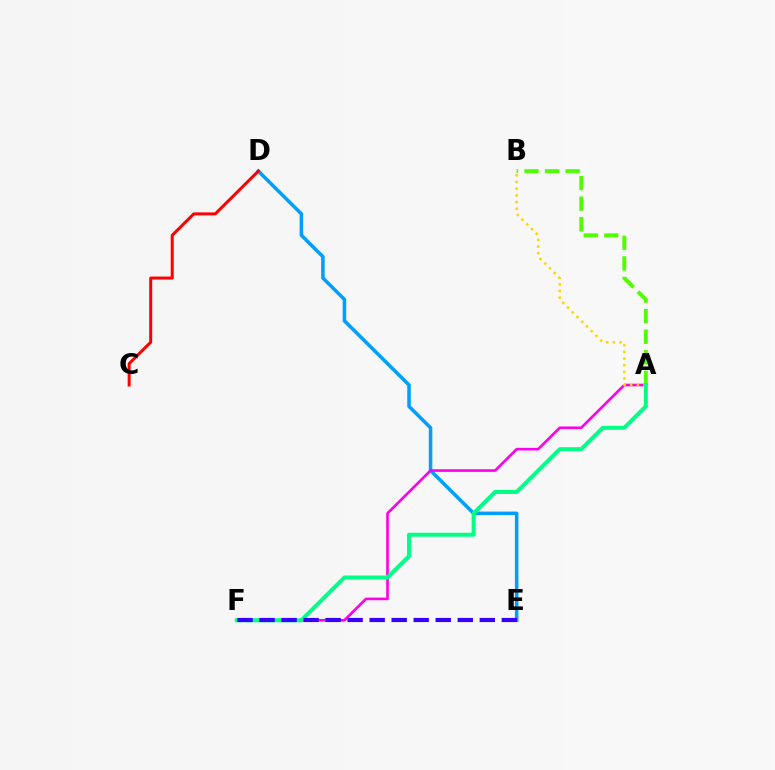{('D', 'E'): [{'color': '#009eff', 'line_style': 'solid', 'thickness': 2.54}], ('A', 'B'): [{'color': '#4fff00', 'line_style': 'dashed', 'thickness': 2.79}, {'color': '#ffd500', 'line_style': 'dotted', 'thickness': 1.82}], ('A', 'F'): [{'color': '#ff00ed', 'line_style': 'solid', 'thickness': 1.9}, {'color': '#00ff86', 'line_style': 'solid', 'thickness': 2.87}], ('E', 'F'): [{'color': '#3700ff', 'line_style': 'dashed', 'thickness': 2.99}], ('C', 'D'): [{'color': '#ff0000', 'line_style': 'solid', 'thickness': 2.16}]}